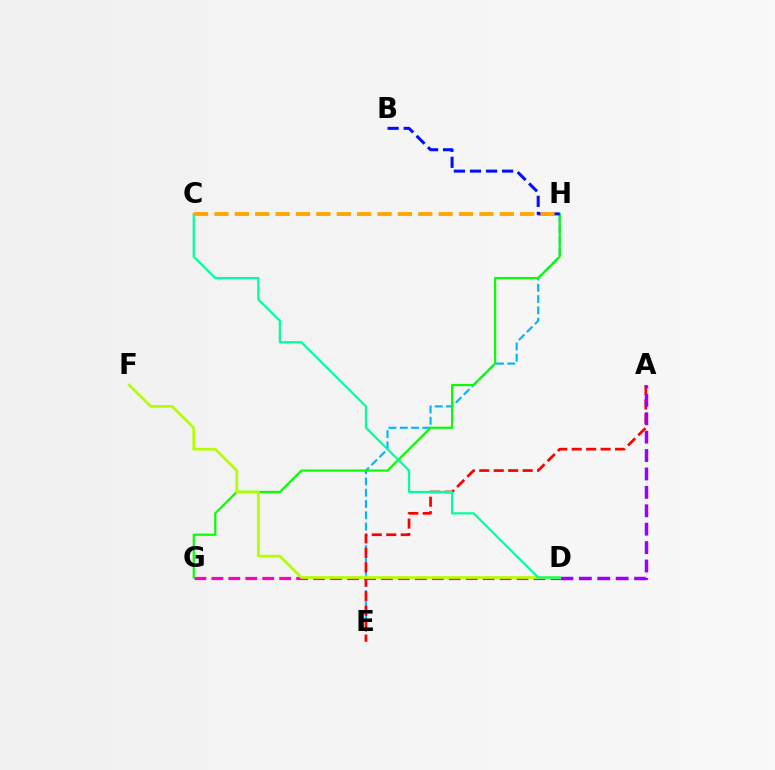{('D', 'G'): [{'color': '#ff00bd', 'line_style': 'dashed', 'thickness': 2.3}], ('E', 'H'): [{'color': '#00b5ff', 'line_style': 'dashed', 'thickness': 1.53}], ('G', 'H'): [{'color': '#08ff00', 'line_style': 'solid', 'thickness': 1.58}], ('A', 'E'): [{'color': '#ff0000', 'line_style': 'dashed', 'thickness': 1.96}], ('A', 'D'): [{'color': '#9b00ff', 'line_style': 'dashed', 'thickness': 2.5}], ('D', 'F'): [{'color': '#b3ff00', 'line_style': 'solid', 'thickness': 1.96}], ('C', 'D'): [{'color': '#00ff9d', 'line_style': 'solid', 'thickness': 1.59}], ('B', 'H'): [{'color': '#0010ff', 'line_style': 'dashed', 'thickness': 2.18}], ('C', 'H'): [{'color': '#ffa500', 'line_style': 'dashed', 'thickness': 2.77}]}